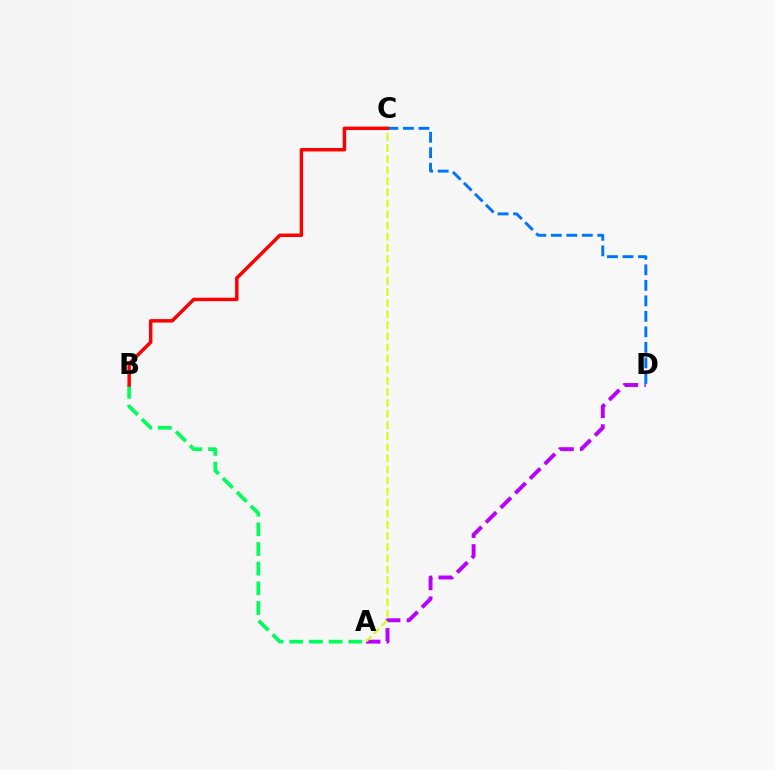{('A', 'D'): [{'color': '#b900ff', 'line_style': 'dashed', 'thickness': 2.81}], ('A', 'B'): [{'color': '#00ff5c', 'line_style': 'dashed', 'thickness': 2.67}], ('C', 'D'): [{'color': '#0074ff', 'line_style': 'dashed', 'thickness': 2.11}], ('A', 'C'): [{'color': '#d1ff00', 'line_style': 'dashed', 'thickness': 1.51}], ('B', 'C'): [{'color': '#ff0000', 'line_style': 'solid', 'thickness': 2.48}]}